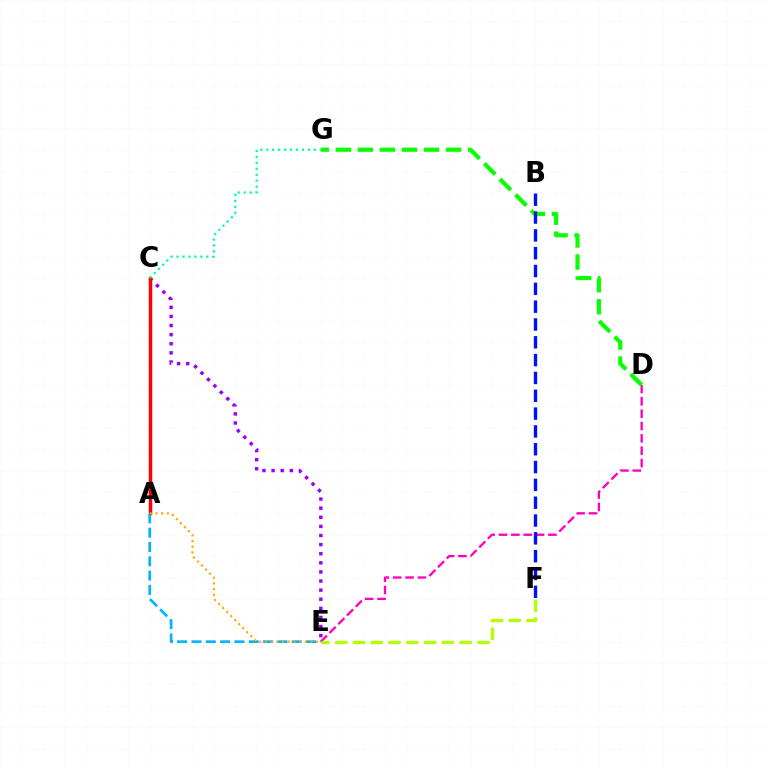{('C', 'E'): [{'color': '#9b00ff', 'line_style': 'dotted', 'thickness': 2.47}], ('A', 'C'): [{'color': '#ff0000', 'line_style': 'solid', 'thickness': 2.5}], ('C', 'G'): [{'color': '#00ff9d', 'line_style': 'dotted', 'thickness': 1.61}], ('D', 'E'): [{'color': '#ff00bd', 'line_style': 'dashed', 'thickness': 1.68}], ('A', 'E'): [{'color': '#00b5ff', 'line_style': 'dashed', 'thickness': 1.95}, {'color': '#ffa500', 'line_style': 'dotted', 'thickness': 1.55}], ('E', 'F'): [{'color': '#b3ff00', 'line_style': 'dashed', 'thickness': 2.41}], ('D', 'G'): [{'color': '#08ff00', 'line_style': 'dashed', 'thickness': 3.0}], ('B', 'F'): [{'color': '#0010ff', 'line_style': 'dashed', 'thickness': 2.42}]}